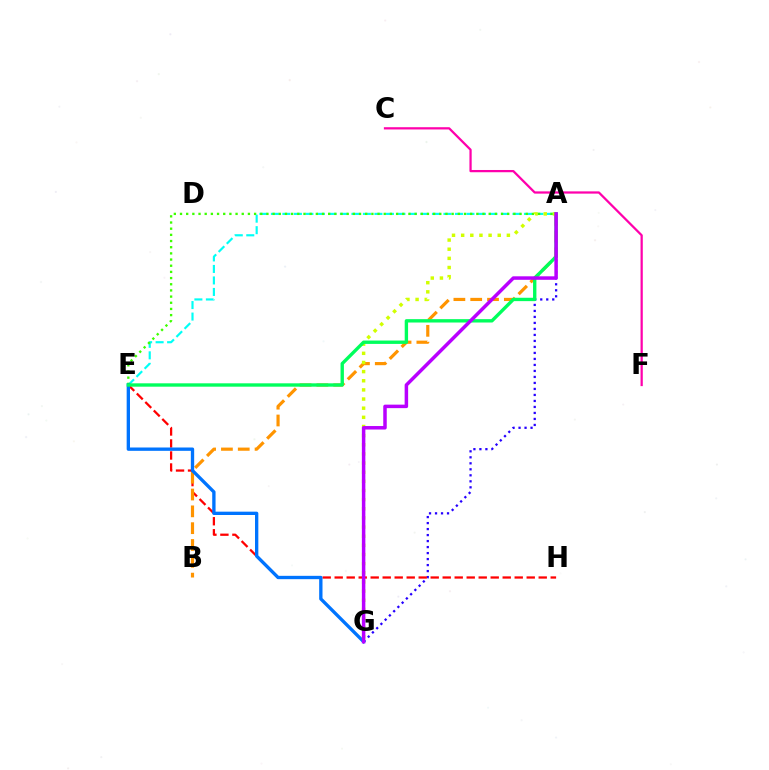{('A', 'G'): [{'color': '#2500ff', 'line_style': 'dotted', 'thickness': 1.63}, {'color': '#d1ff00', 'line_style': 'dotted', 'thickness': 2.48}, {'color': '#b900ff', 'line_style': 'solid', 'thickness': 2.52}], ('E', 'H'): [{'color': '#ff0000', 'line_style': 'dashed', 'thickness': 1.63}], ('A', 'B'): [{'color': '#ff9400', 'line_style': 'dashed', 'thickness': 2.28}], ('A', 'E'): [{'color': '#00fff6', 'line_style': 'dashed', 'thickness': 1.56}, {'color': '#3dff00', 'line_style': 'dotted', 'thickness': 1.68}, {'color': '#00ff5c', 'line_style': 'solid', 'thickness': 2.43}], ('E', 'G'): [{'color': '#0074ff', 'line_style': 'solid', 'thickness': 2.4}], ('C', 'F'): [{'color': '#ff00ac', 'line_style': 'solid', 'thickness': 1.62}]}